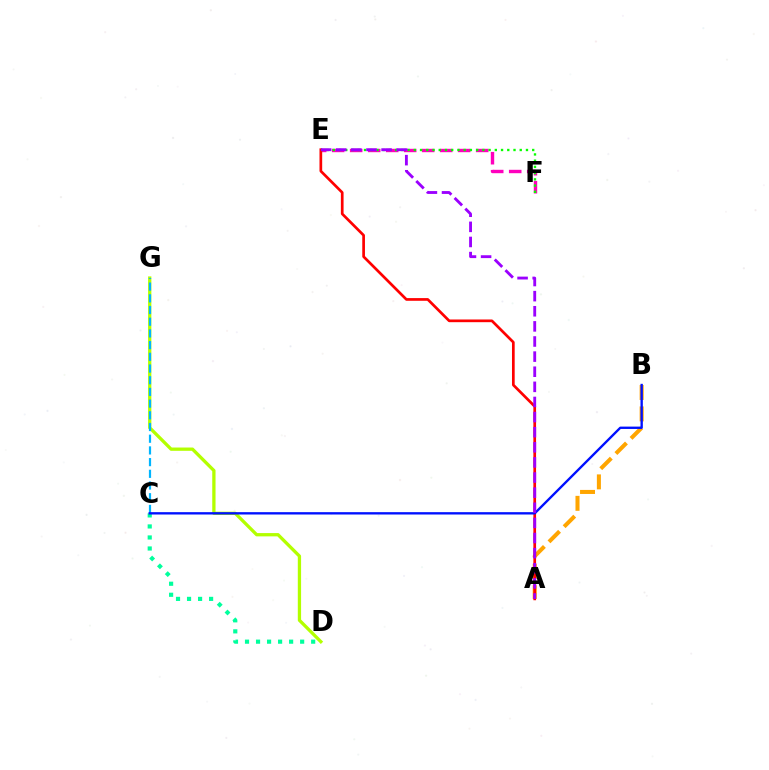{('E', 'F'): [{'color': '#ff00bd', 'line_style': 'dashed', 'thickness': 2.45}, {'color': '#08ff00', 'line_style': 'dotted', 'thickness': 1.69}], ('D', 'G'): [{'color': '#b3ff00', 'line_style': 'solid', 'thickness': 2.37}], ('A', 'B'): [{'color': '#ffa500', 'line_style': 'dashed', 'thickness': 2.91}], ('A', 'E'): [{'color': '#ff0000', 'line_style': 'solid', 'thickness': 1.94}, {'color': '#9b00ff', 'line_style': 'dashed', 'thickness': 2.05}], ('C', 'G'): [{'color': '#00b5ff', 'line_style': 'dashed', 'thickness': 1.59}], ('C', 'D'): [{'color': '#00ff9d', 'line_style': 'dotted', 'thickness': 3.0}], ('B', 'C'): [{'color': '#0010ff', 'line_style': 'solid', 'thickness': 1.69}]}